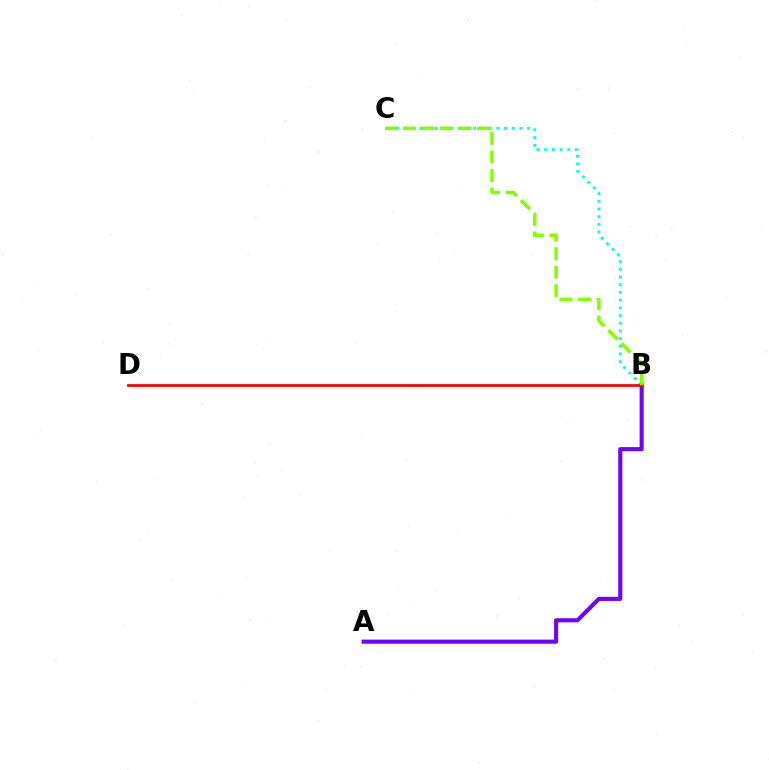{('B', 'C'): [{'color': '#00fff6', 'line_style': 'dotted', 'thickness': 2.09}, {'color': '#84ff00', 'line_style': 'dashed', 'thickness': 2.52}], ('A', 'B'): [{'color': '#7200ff', 'line_style': 'solid', 'thickness': 2.96}], ('B', 'D'): [{'color': '#ff0000', 'line_style': 'solid', 'thickness': 1.99}]}